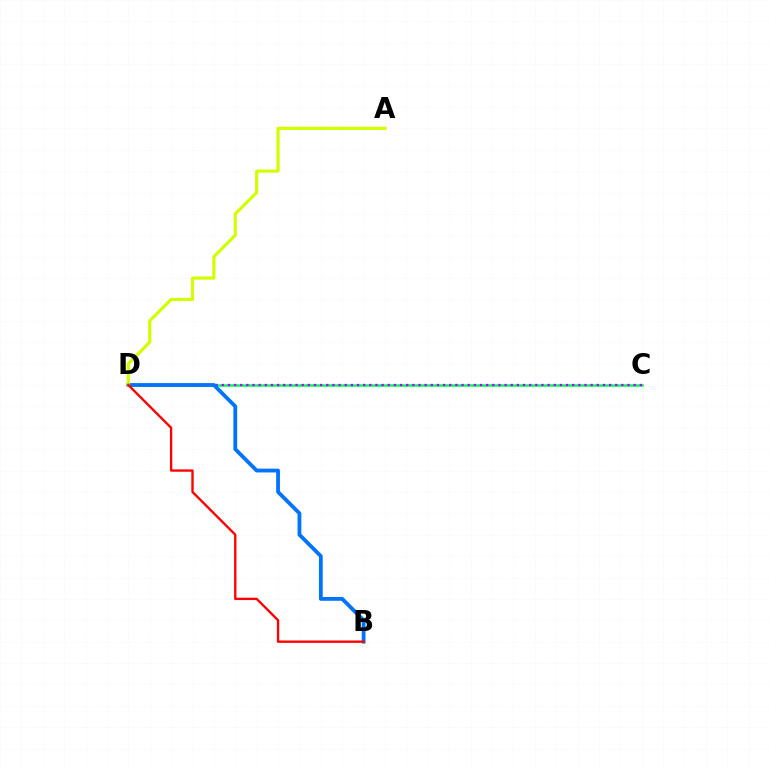{('C', 'D'): [{'color': '#00ff5c', 'line_style': 'solid', 'thickness': 1.81}, {'color': '#b900ff', 'line_style': 'dotted', 'thickness': 1.67}], ('B', 'D'): [{'color': '#0074ff', 'line_style': 'solid', 'thickness': 2.73}, {'color': '#ff0000', 'line_style': 'solid', 'thickness': 1.69}], ('A', 'D'): [{'color': '#d1ff00', 'line_style': 'solid', 'thickness': 2.28}]}